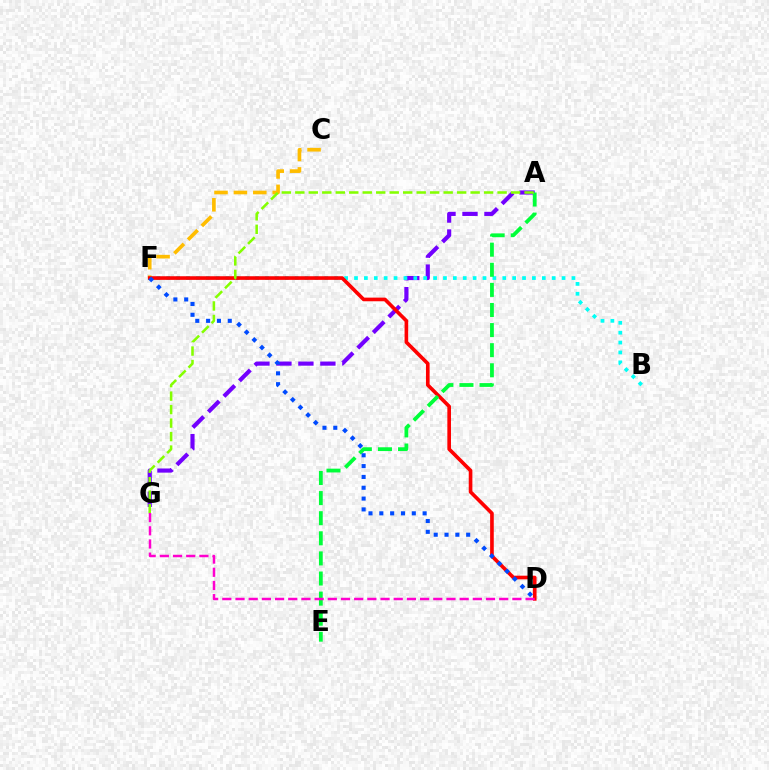{('A', 'G'): [{'color': '#7200ff', 'line_style': 'dashed', 'thickness': 2.99}, {'color': '#84ff00', 'line_style': 'dashed', 'thickness': 1.83}], ('C', 'F'): [{'color': '#ffbd00', 'line_style': 'dashed', 'thickness': 2.64}], ('B', 'F'): [{'color': '#00fff6', 'line_style': 'dotted', 'thickness': 2.69}], ('D', 'F'): [{'color': '#ff0000', 'line_style': 'solid', 'thickness': 2.62}, {'color': '#004bff', 'line_style': 'dotted', 'thickness': 2.94}], ('A', 'E'): [{'color': '#00ff39', 'line_style': 'dashed', 'thickness': 2.73}], ('D', 'G'): [{'color': '#ff00cf', 'line_style': 'dashed', 'thickness': 1.79}]}